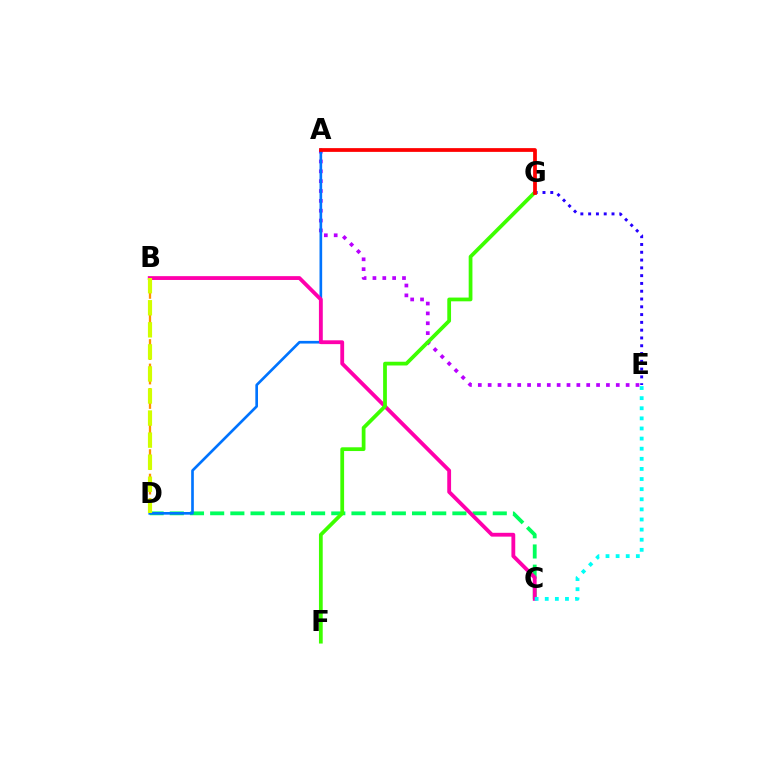{('E', 'G'): [{'color': '#2500ff', 'line_style': 'dotted', 'thickness': 2.12}], ('A', 'E'): [{'color': '#b900ff', 'line_style': 'dotted', 'thickness': 2.68}], ('C', 'D'): [{'color': '#00ff5c', 'line_style': 'dashed', 'thickness': 2.74}], ('A', 'D'): [{'color': '#0074ff', 'line_style': 'solid', 'thickness': 1.92}], ('B', 'D'): [{'color': '#ff9400', 'line_style': 'dashed', 'thickness': 1.66}, {'color': '#d1ff00', 'line_style': 'dashed', 'thickness': 3.0}], ('B', 'C'): [{'color': '#ff00ac', 'line_style': 'solid', 'thickness': 2.75}], ('C', 'E'): [{'color': '#00fff6', 'line_style': 'dotted', 'thickness': 2.75}], ('F', 'G'): [{'color': '#3dff00', 'line_style': 'solid', 'thickness': 2.7}], ('A', 'G'): [{'color': '#ff0000', 'line_style': 'solid', 'thickness': 2.7}]}